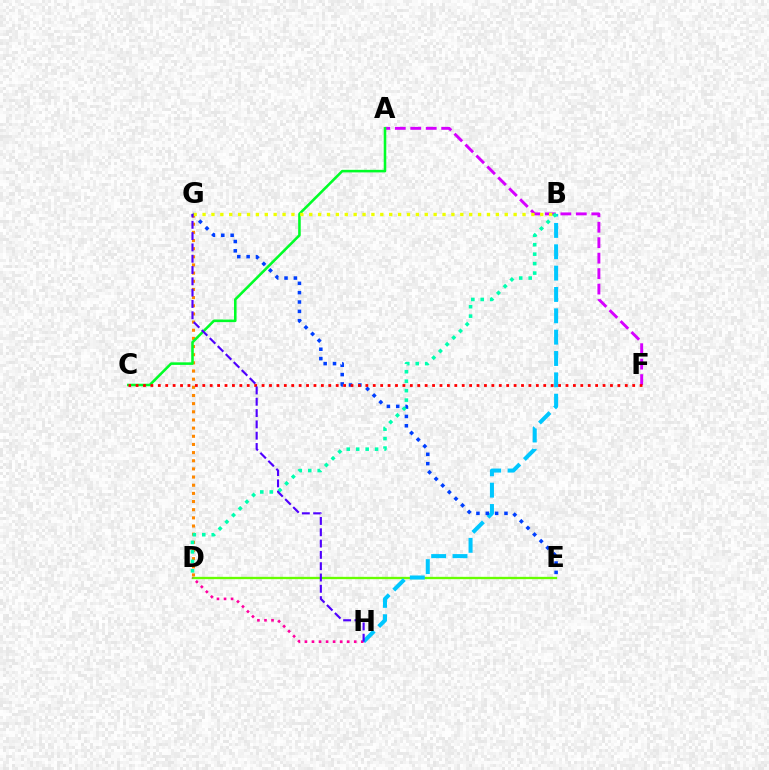{('D', 'E'): [{'color': '#66ff00', 'line_style': 'solid', 'thickness': 1.67}], ('D', 'H'): [{'color': '#ff00a0', 'line_style': 'dotted', 'thickness': 1.91}], ('B', 'H'): [{'color': '#00c7ff', 'line_style': 'dashed', 'thickness': 2.9}], ('A', 'F'): [{'color': '#d600ff', 'line_style': 'dashed', 'thickness': 2.1}], ('E', 'G'): [{'color': '#003fff', 'line_style': 'dotted', 'thickness': 2.54}], ('D', 'G'): [{'color': '#ff8800', 'line_style': 'dotted', 'thickness': 2.22}], ('A', 'C'): [{'color': '#00ff27', 'line_style': 'solid', 'thickness': 1.85}], ('C', 'F'): [{'color': '#ff0000', 'line_style': 'dotted', 'thickness': 2.01}], ('B', 'G'): [{'color': '#eeff00', 'line_style': 'dotted', 'thickness': 2.41}], ('B', 'D'): [{'color': '#00ffaf', 'line_style': 'dotted', 'thickness': 2.57}], ('G', 'H'): [{'color': '#4f00ff', 'line_style': 'dashed', 'thickness': 1.54}]}